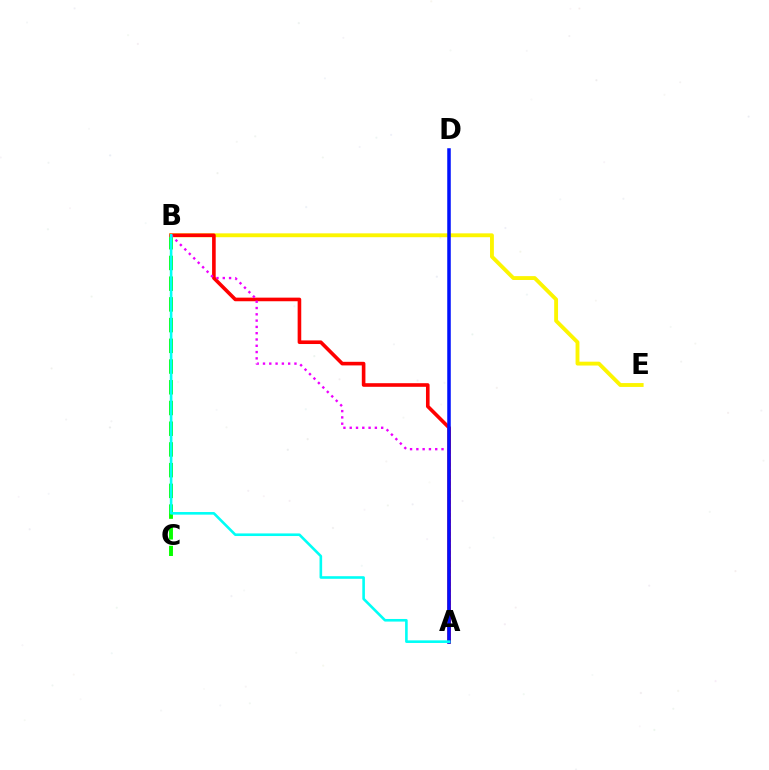{('B', 'C'): [{'color': '#08ff00', 'line_style': 'dashed', 'thickness': 2.81}], ('B', 'E'): [{'color': '#fcf500', 'line_style': 'solid', 'thickness': 2.78}], ('A', 'B'): [{'color': '#ff0000', 'line_style': 'solid', 'thickness': 2.6}, {'color': '#ee00ff', 'line_style': 'dotted', 'thickness': 1.71}, {'color': '#00fff6', 'line_style': 'solid', 'thickness': 1.88}], ('A', 'D'): [{'color': '#0010ff', 'line_style': 'solid', 'thickness': 2.53}]}